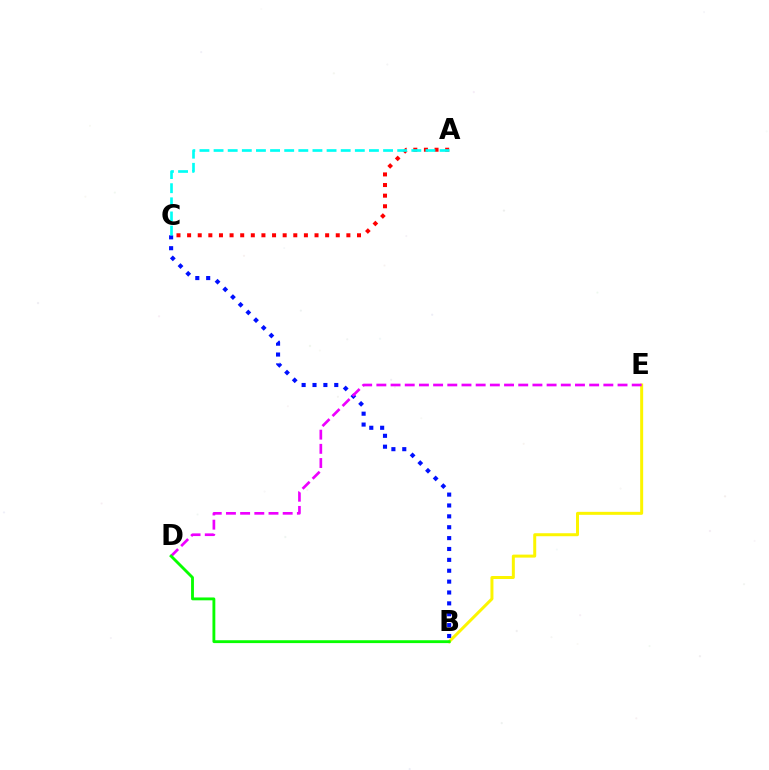{('B', 'C'): [{'color': '#0010ff', 'line_style': 'dotted', 'thickness': 2.96}], ('B', 'E'): [{'color': '#fcf500', 'line_style': 'solid', 'thickness': 2.15}], ('A', 'C'): [{'color': '#ff0000', 'line_style': 'dotted', 'thickness': 2.89}, {'color': '#00fff6', 'line_style': 'dashed', 'thickness': 1.92}], ('D', 'E'): [{'color': '#ee00ff', 'line_style': 'dashed', 'thickness': 1.93}], ('B', 'D'): [{'color': '#08ff00', 'line_style': 'solid', 'thickness': 2.06}]}